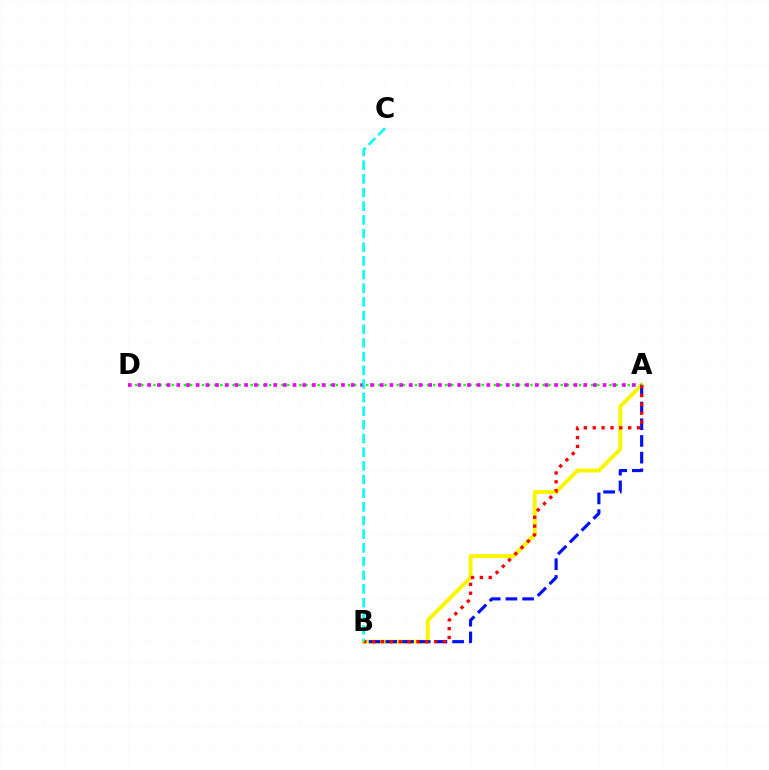{('A', 'B'): [{'color': '#fcf500', 'line_style': 'solid', 'thickness': 2.84}, {'color': '#0010ff', 'line_style': 'dashed', 'thickness': 2.27}, {'color': '#ff0000', 'line_style': 'dotted', 'thickness': 2.41}], ('A', 'D'): [{'color': '#08ff00', 'line_style': 'dotted', 'thickness': 1.65}, {'color': '#ee00ff', 'line_style': 'dotted', 'thickness': 2.63}], ('B', 'C'): [{'color': '#00fff6', 'line_style': 'dashed', 'thickness': 1.86}]}